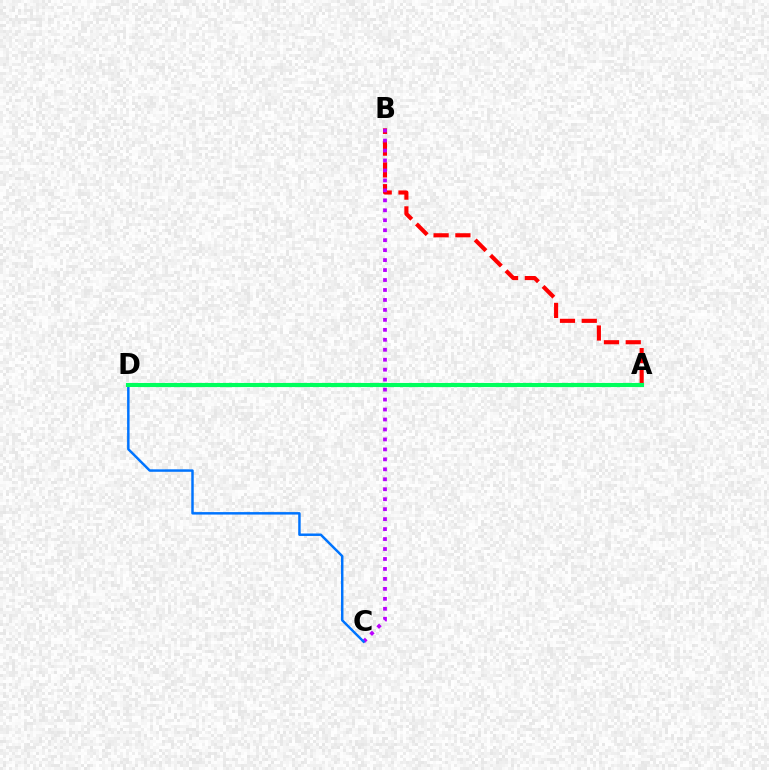{('A', 'B'): [{'color': '#ff0000', 'line_style': 'dashed', 'thickness': 2.96}], ('A', 'D'): [{'color': '#d1ff00', 'line_style': 'solid', 'thickness': 2.03}, {'color': '#00ff5c', 'line_style': 'solid', 'thickness': 2.96}], ('B', 'C'): [{'color': '#b900ff', 'line_style': 'dotted', 'thickness': 2.71}], ('C', 'D'): [{'color': '#0074ff', 'line_style': 'solid', 'thickness': 1.78}]}